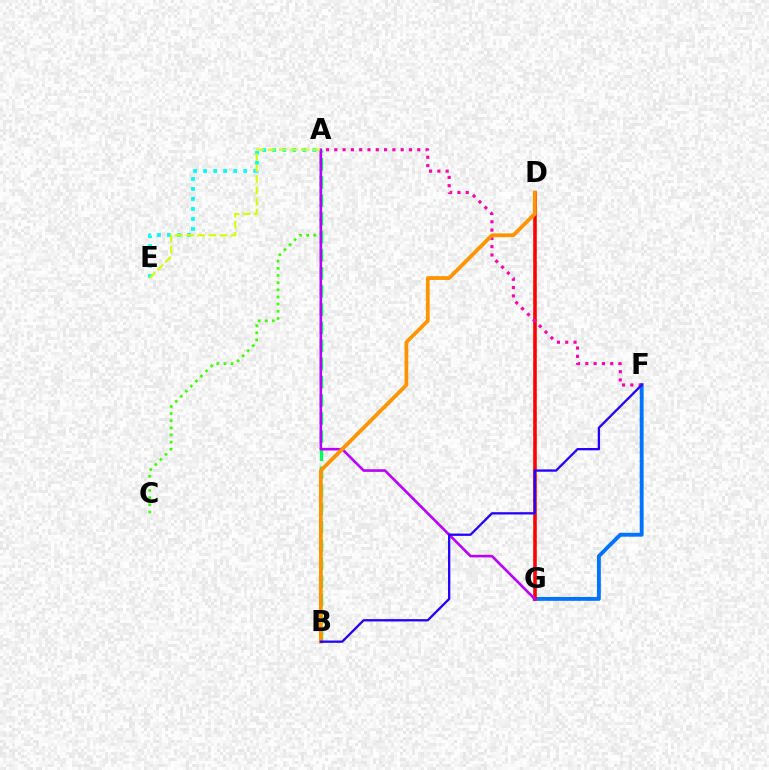{('A', 'C'): [{'color': '#3dff00', 'line_style': 'dotted', 'thickness': 1.94}], ('A', 'E'): [{'color': '#00fff6', 'line_style': 'dotted', 'thickness': 2.72}, {'color': '#d1ff00', 'line_style': 'dashed', 'thickness': 1.51}], ('F', 'G'): [{'color': '#0074ff', 'line_style': 'solid', 'thickness': 2.8}], ('D', 'G'): [{'color': '#ff0000', 'line_style': 'solid', 'thickness': 2.57}], ('A', 'B'): [{'color': '#00ff5c', 'line_style': 'dashed', 'thickness': 2.46}], ('A', 'G'): [{'color': '#b900ff', 'line_style': 'solid', 'thickness': 1.88}], ('A', 'F'): [{'color': '#ff00ac', 'line_style': 'dotted', 'thickness': 2.25}], ('B', 'D'): [{'color': '#ff9400', 'line_style': 'solid', 'thickness': 2.73}], ('B', 'F'): [{'color': '#2500ff', 'line_style': 'solid', 'thickness': 1.65}]}